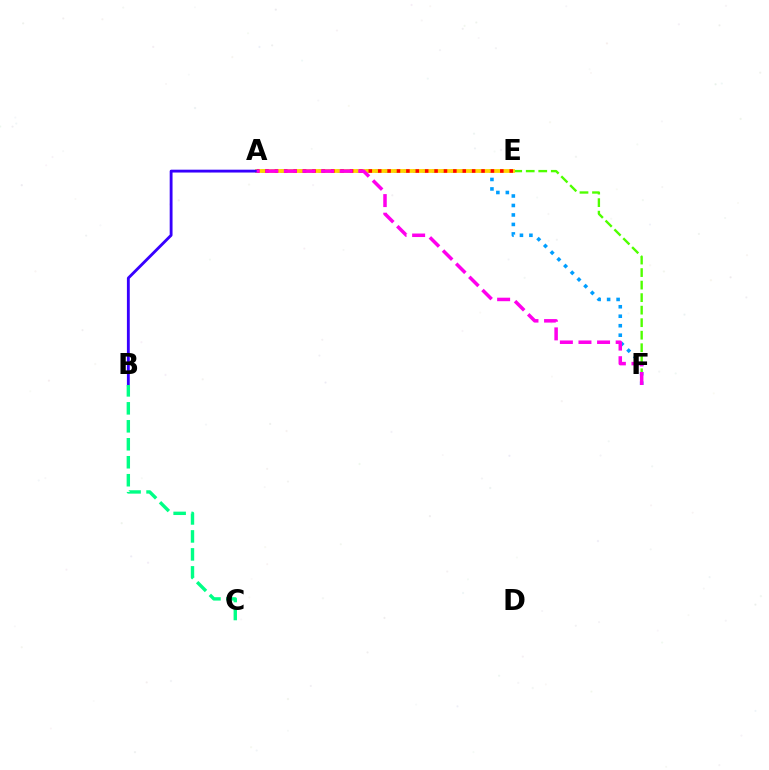{('E', 'F'): [{'color': '#4fff00', 'line_style': 'dashed', 'thickness': 1.7}], ('A', 'F'): [{'color': '#009eff', 'line_style': 'dotted', 'thickness': 2.58}, {'color': '#ff00ed', 'line_style': 'dashed', 'thickness': 2.53}], ('A', 'E'): [{'color': '#ffd500', 'line_style': 'solid', 'thickness': 2.74}, {'color': '#ff0000', 'line_style': 'dotted', 'thickness': 2.55}], ('A', 'B'): [{'color': '#3700ff', 'line_style': 'solid', 'thickness': 2.05}], ('B', 'C'): [{'color': '#00ff86', 'line_style': 'dashed', 'thickness': 2.44}]}